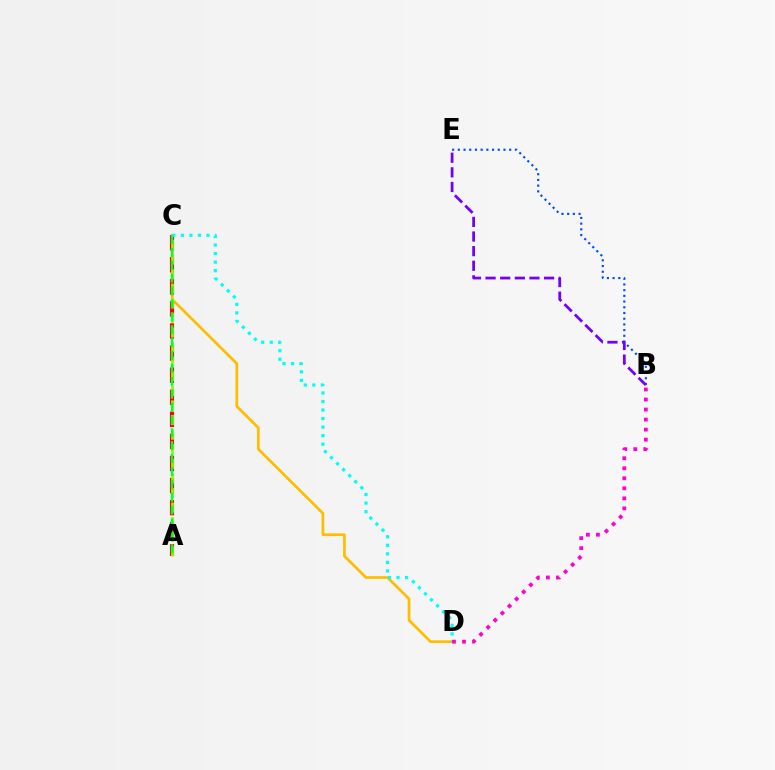{('C', 'D'): [{'color': '#ffbd00', 'line_style': 'solid', 'thickness': 1.96}, {'color': '#00fff6', 'line_style': 'dotted', 'thickness': 2.32}], ('A', 'C'): [{'color': '#ff0000', 'line_style': 'dashed', 'thickness': 3.0}, {'color': '#84ff00', 'line_style': 'dashed', 'thickness': 1.98}, {'color': '#00ff39', 'line_style': 'dashed', 'thickness': 1.75}], ('B', 'E'): [{'color': '#004bff', 'line_style': 'dotted', 'thickness': 1.55}, {'color': '#7200ff', 'line_style': 'dashed', 'thickness': 1.99}], ('B', 'D'): [{'color': '#ff00cf', 'line_style': 'dotted', 'thickness': 2.73}]}